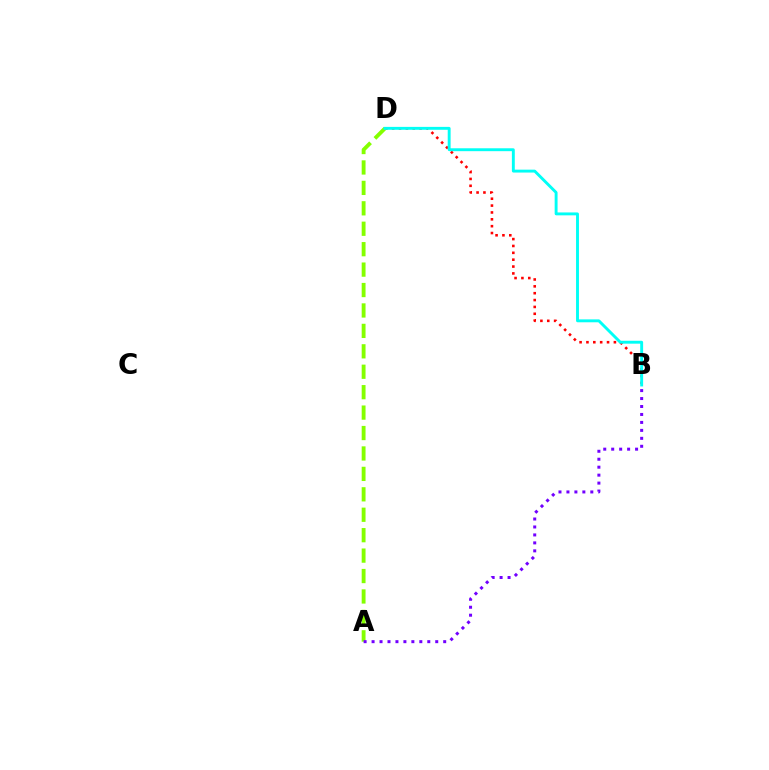{('B', 'D'): [{'color': '#ff0000', 'line_style': 'dotted', 'thickness': 1.86}, {'color': '#00fff6', 'line_style': 'solid', 'thickness': 2.09}], ('A', 'D'): [{'color': '#84ff00', 'line_style': 'dashed', 'thickness': 2.78}], ('A', 'B'): [{'color': '#7200ff', 'line_style': 'dotted', 'thickness': 2.16}]}